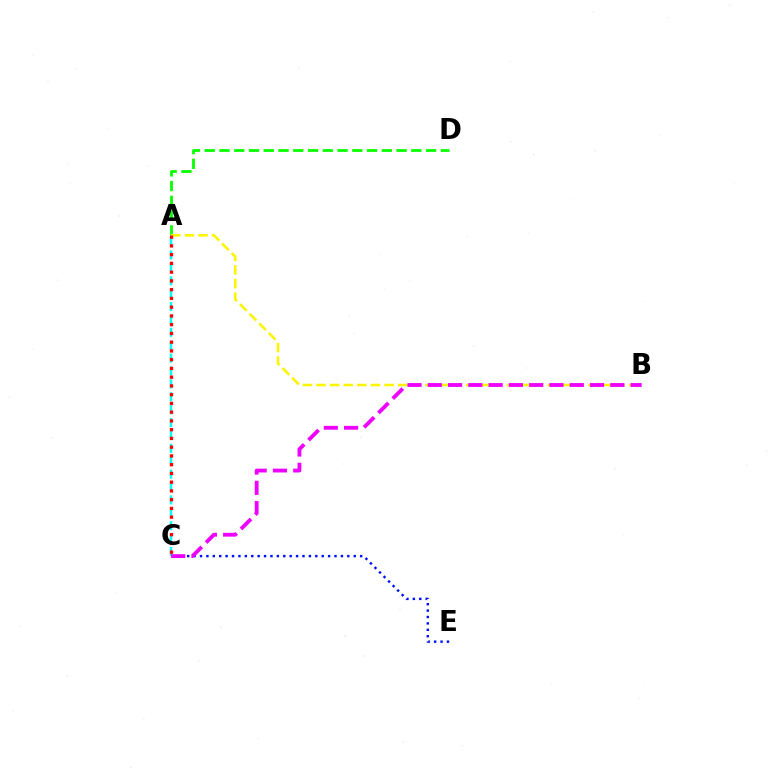{('A', 'D'): [{'color': '#08ff00', 'line_style': 'dashed', 'thickness': 2.01}], ('A', 'B'): [{'color': '#fcf500', 'line_style': 'dashed', 'thickness': 1.85}], ('C', 'E'): [{'color': '#0010ff', 'line_style': 'dotted', 'thickness': 1.74}], ('A', 'C'): [{'color': '#00fff6', 'line_style': 'dashed', 'thickness': 1.75}, {'color': '#ff0000', 'line_style': 'dotted', 'thickness': 2.38}], ('B', 'C'): [{'color': '#ee00ff', 'line_style': 'dashed', 'thickness': 2.76}]}